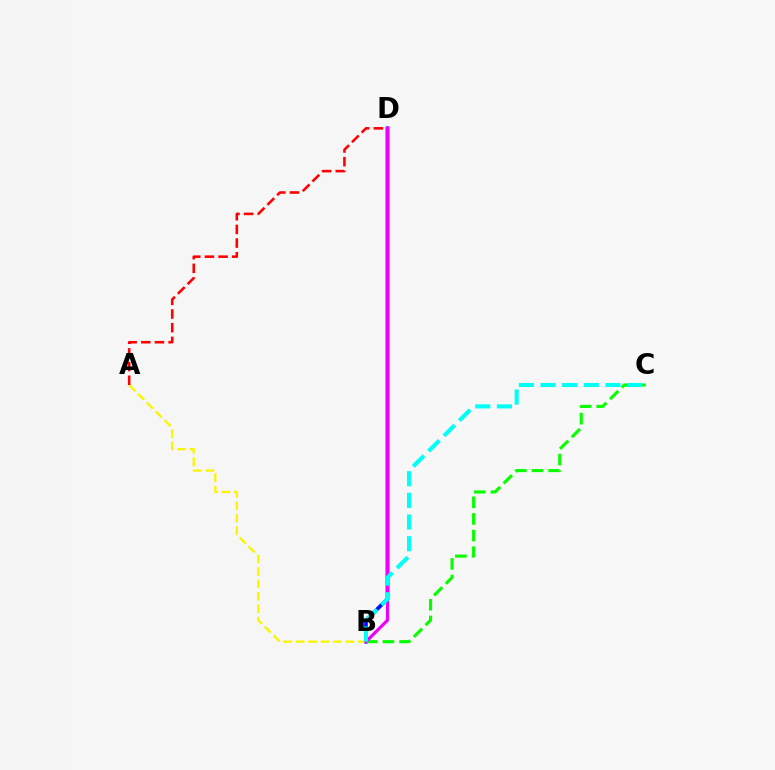{('B', 'D'): [{'color': '#0010ff', 'line_style': 'solid', 'thickness': 2.69}, {'color': '#ee00ff', 'line_style': 'solid', 'thickness': 2.29}], ('A', 'B'): [{'color': '#fcf500', 'line_style': 'dashed', 'thickness': 1.69}], ('B', 'C'): [{'color': '#08ff00', 'line_style': 'dashed', 'thickness': 2.26}, {'color': '#00fff6', 'line_style': 'dashed', 'thickness': 2.94}], ('A', 'D'): [{'color': '#ff0000', 'line_style': 'dashed', 'thickness': 1.86}]}